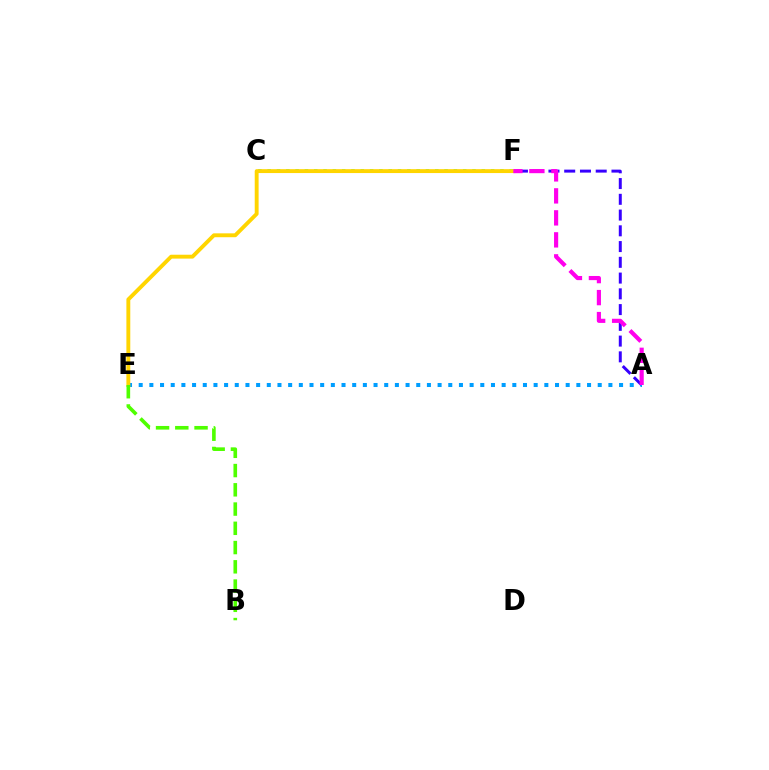{('A', 'F'): [{'color': '#3700ff', 'line_style': 'dashed', 'thickness': 2.14}, {'color': '#ff00ed', 'line_style': 'dashed', 'thickness': 2.99}], ('C', 'F'): [{'color': '#00ff86', 'line_style': 'dotted', 'thickness': 2.53}, {'color': '#ff0000', 'line_style': 'dashed', 'thickness': 1.99}], ('A', 'E'): [{'color': '#009eff', 'line_style': 'dotted', 'thickness': 2.9}], ('E', 'F'): [{'color': '#ffd500', 'line_style': 'solid', 'thickness': 2.8}], ('B', 'E'): [{'color': '#4fff00', 'line_style': 'dashed', 'thickness': 2.62}]}